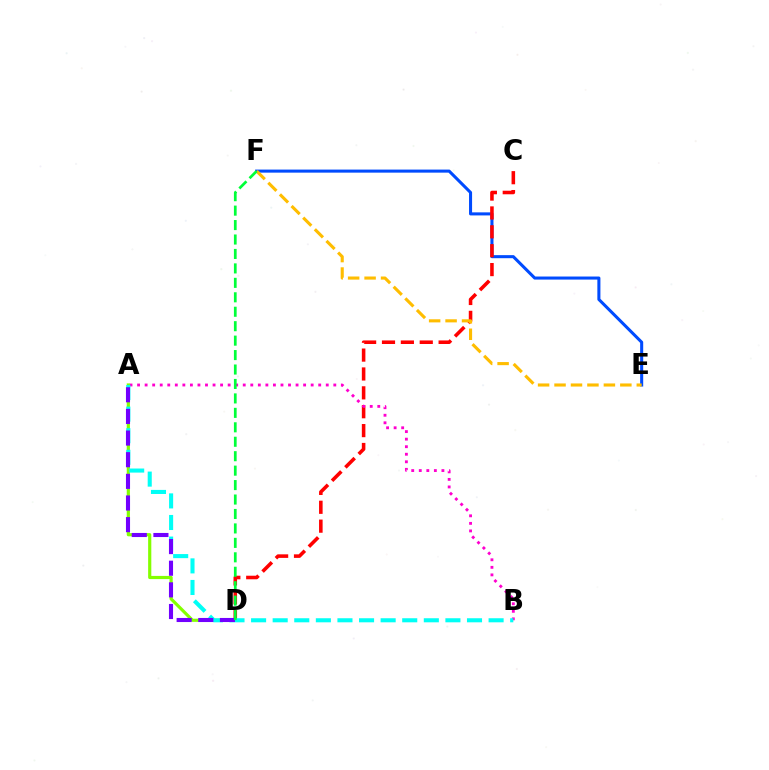{('E', 'F'): [{'color': '#004bff', 'line_style': 'solid', 'thickness': 2.2}, {'color': '#ffbd00', 'line_style': 'dashed', 'thickness': 2.23}], ('C', 'D'): [{'color': '#ff0000', 'line_style': 'dashed', 'thickness': 2.56}], ('A', 'B'): [{'color': '#ff00cf', 'line_style': 'dotted', 'thickness': 2.05}, {'color': '#00fff6', 'line_style': 'dashed', 'thickness': 2.93}], ('A', 'D'): [{'color': '#84ff00', 'line_style': 'solid', 'thickness': 2.29}, {'color': '#7200ff', 'line_style': 'dashed', 'thickness': 2.94}], ('D', 'F'): [{'color': '#00ff39', 'line_style': 'dashed', 'thickness': 1.96}]}